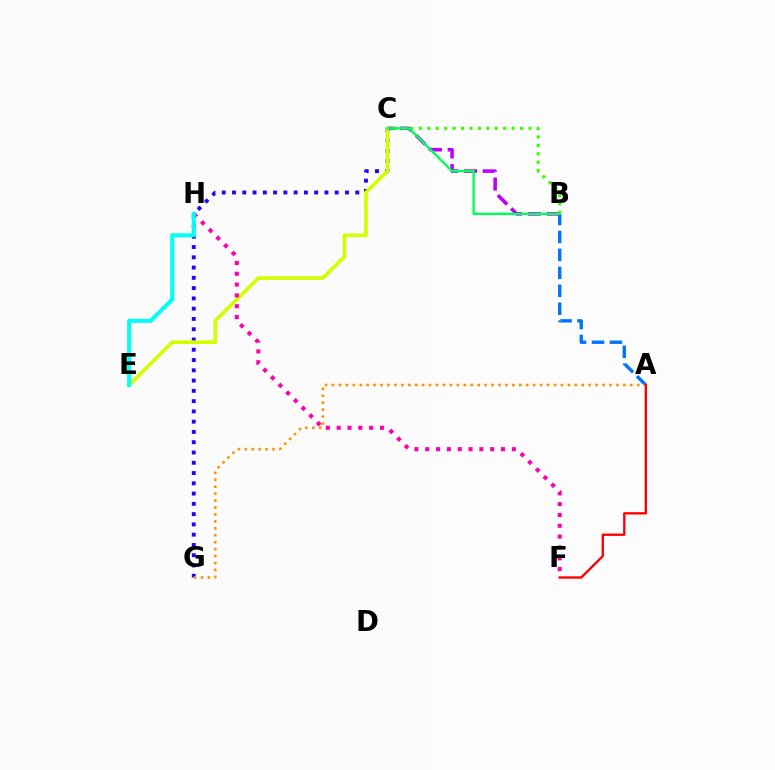{('A', 'B'): [{'color': '#0074ff', 'line_style': 'dashed', 'thickness': 2.44}], ('B', 'C'): [{'color': '#b900ff', 'line_style': 'dashed', 'thickness': 2.56}, {'color': '#3dff00', 'line_style': 'dotted', 'thickness': 2.29}, {'color': '#00ff5c', 'line_style': 'solid', 'thickness': 1.72}], ('C', 'G'): [{'color': '#2500ff', 'line_style': 'dotted', 'thickness': 2.79}], ('C', 'E'): [{'color': '#d1ff00', 'line_style': 'solid', 'thickness': 2.63}], ('F', 'H'): [{'color': '#ff00ac', 'line_style': 'dotted', 'thickness': 2.94}], ('E', 'H'): [{'color': '#00fff6', 'line_style': 'solid', 'thickness': 2.91}], ('A', 'G'): [{'color': '#ff9400', 'line_style': 'dotted', 'thickness': 1.89}], ('A', 'F'): [{'color': '#ff0000', 'line_style': 'solid', 'thickness': 1.69}]}